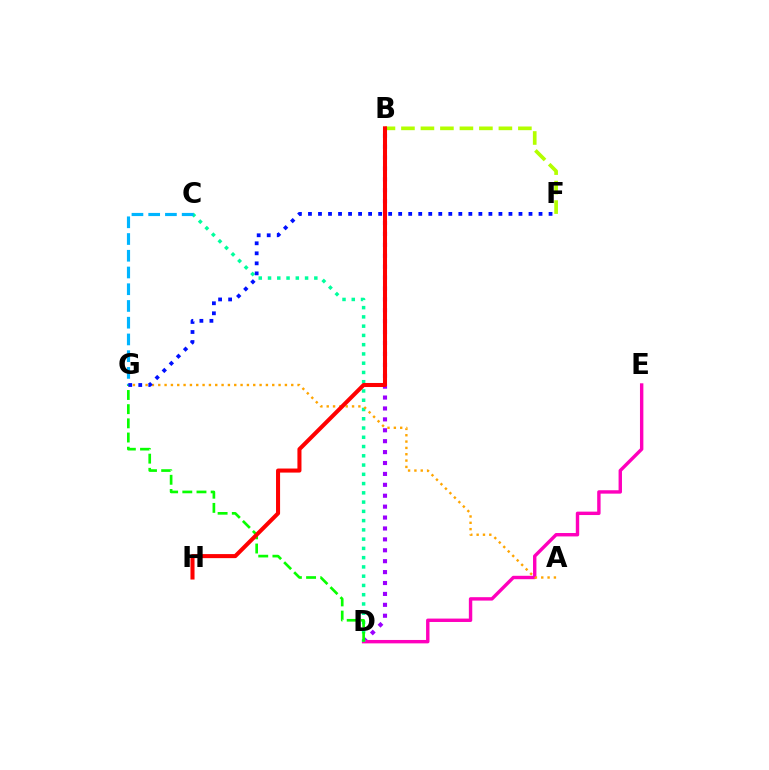{('B', 'D'): [{'color': '#9b00ff', 'line_style': 'dotted', 'thickness': 2.96}], ('D', 'E'): [{'color': '#ff00bd', 'line_style': 'solid', 'thickness': 2.45}], ('C', 'D'): [{'color': '#00ff9d', 'line_style': 'dotted', 'thickness': 2.52}], ('C', 'G'): [{'color': '#00b5ff', 'line_style': 'dashed', 'thickness': 2.27}], ('B', 'F'): [{'color': '#b3ff00', 'line_style': 'dashed', 'thickness': 2.65}], ('A', 'G'): [{'color': '#ffa500', 'line_style': 'dotted', 'thickness': 1.72}], ('D', 'G'): [{'color': '#08ff00', 'line_style': 'dashed', 'thickness': 1.93}], ('F', 'G'): [{'color': '#0010ff', 'line_style': 'dotted', 'thickness': 2.72}], ('B', 'H'): [{'color': '#ff0000', 'line_style': 'solid', 'thickness': 2.92}]}